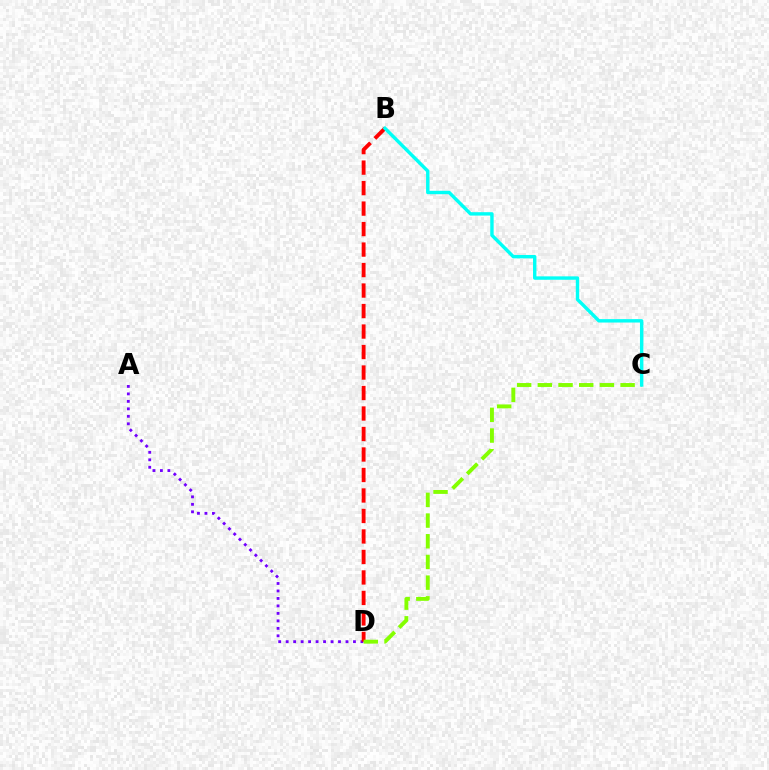{('A', 'D'): [{'color': '#7200ff', 'line_style': 'dotted', 'thickness': 2.03}], ('B', 'D'): [{'color': '#ff0000', 'line_style': 'dashed', 'thickness': 2.78}], ('C', 'D'): [{'color': '#84ff00', 'line_style': 'dashed', 'thickness': 2.81}], ('B', 'C'): [{'color': '#00fff6', 'line_style': 'solid', 'thickness': 2.45}]}